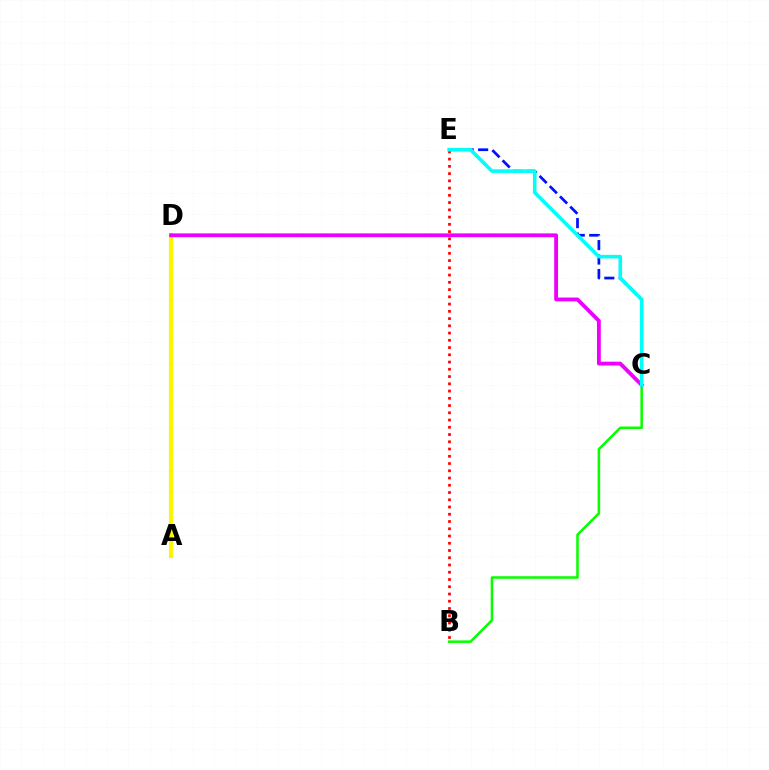{('C', 'E'): [{'color': '#0010ff', 'line_style': 'dashed', 'thickness': 1.96}, {'color': '#00fff6', 'line_style': 'solid', 'thickness': 2.59}], ('A', 'D'): [{'color': '#fcf500', 'line_style': 'solid', 'thickness': 2.98}], ('B', 'C'): [{'color': '#08ff00', 'line_style': 'solid', 'thickness': 1.83}], ('B', 'E'): [{'color': '#ff0000', 'line_style': 'dotted', 'thickness': 1.97}], ('C', 'D'): [{'color': '#ee00ff', 'line_style': 'solid', 'thickness': 2.75}]}